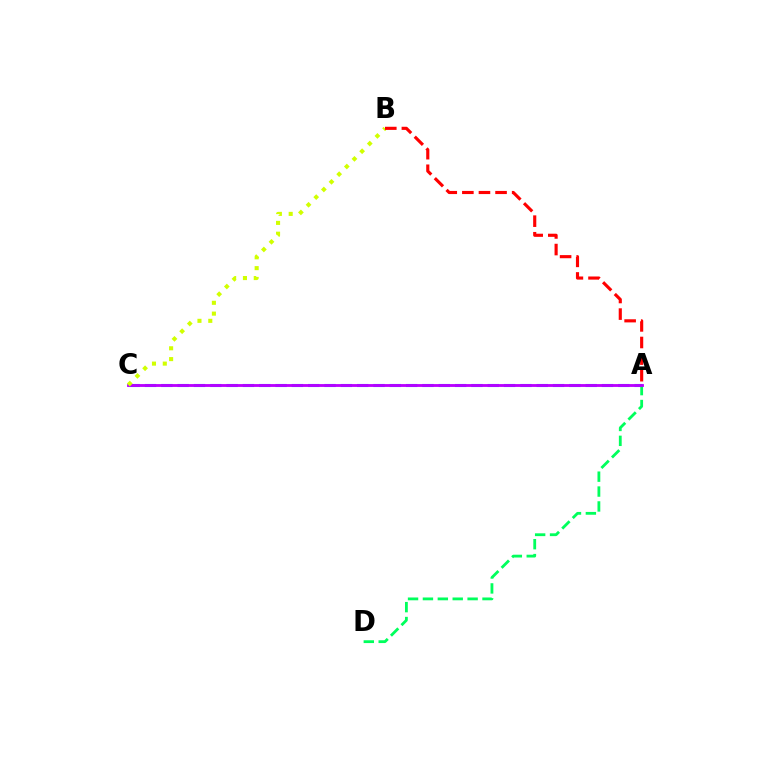{('A', 'C'): [{'color': '#0074ff', 'line_style': 'dashed', 'thickness': 2.22}, {'color': '#b900ff', 'line_style': 'solid', 'thickness': 2.04}], ('A', 'D'): [{'color': '#00ff5c', 'line_style': 'dashed', 'thickness': 2.02}], ('B', 'C'): [{'color': '#d1ff00', 'line_style': 'dotted', 'thickness': 2.94}], ('A', 'B'): [{'color': '#ff0000', 'line_style': 'dashed', 'thickness': 2.25}]}